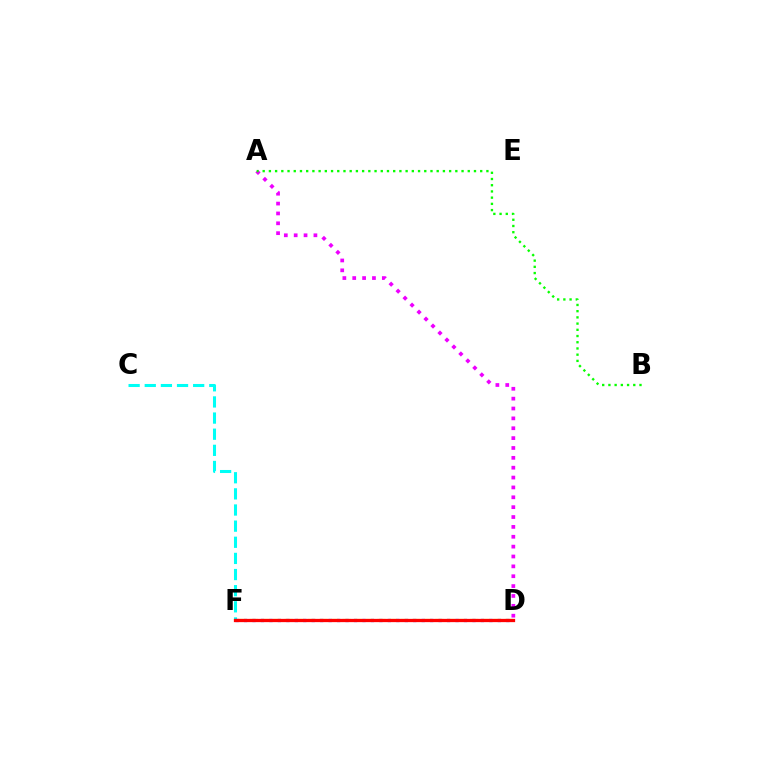{('A', 'D'): [{'color': '#ee00ff', 'line_style': 'dotted', 'thickness': 2.68}], ('C', 'F'): [{'color': '#00fff6', 'line_style': 'dashed', 'thickness': 2.19}], ('D', 'F'): [{'color': '#0010ff', 'line_style': 'dotted', 'thickness': 2.3}, {'color': '#fcf500', 'line_style': 'dashed', 'thickness': 1.57}, {'color': '#ff0000', 'line_style': 'solid', 'thickness': 2.35}], ('A', 'B'): [{'color': '#08ff00', 'line_style': 'dotted', 'thickness': 1.69}]}